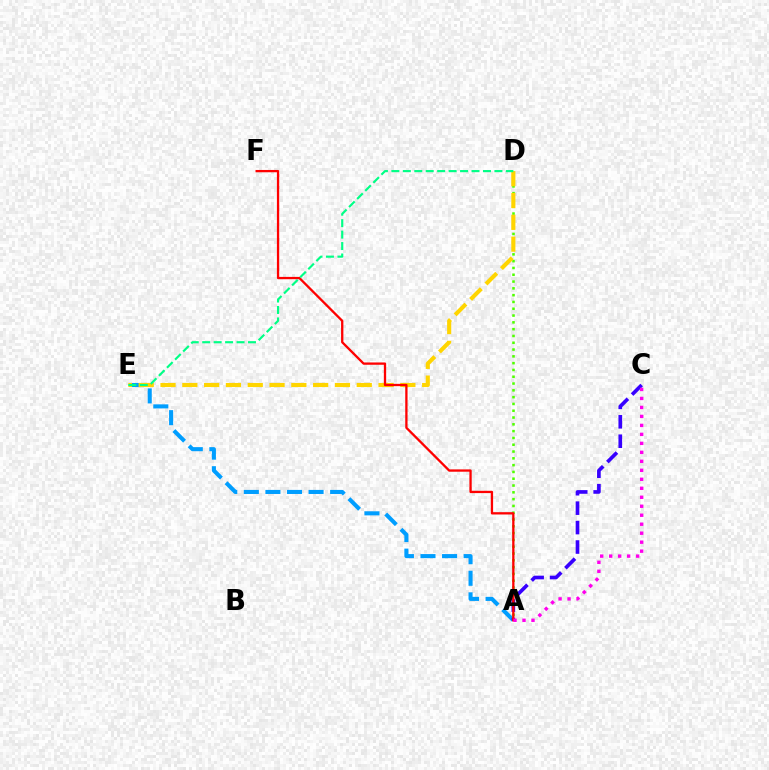{('A', 'D'): [{'color': '#4fff00', 'line_style': 'dotted', 'thickness': 1.85}], ('A', 'E'): [{'color': '#009eff', 'line_style': 'dashed', 'thickness': 2.93}], ('A', 'C'): [{'color': '#3700ff', 'line_style': 'dashed', 'thickness': 2.64}, {'color': '#ff00ed', 'line_style': 'dotted', 'thickness': 2.44}], ('D', 'E'): [{'color': '#ffd500', 'line_style': 'dashed', 'thickness': 2.96}, {'color': '#00ff86', 'line_style': 'dashed', 'thickness': 1.56}], ('A', 'F'): [{'color': '#ff0000', 'line_style': 'solid', 'thickness': 1.66}]}